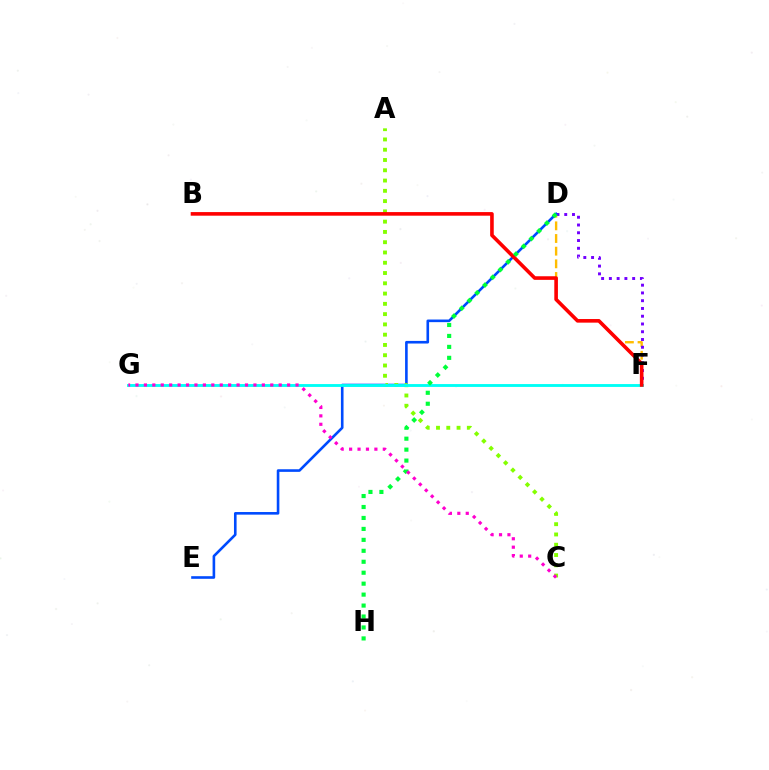{('D', 'F'): [{'color': '#ffbd00', 'line_style': 'dashed', 'thickness': 1.72}, {'color': '#7200ff', 'line_style': 'dotted', 'thickness': 2.11}], ('D', 'E'): [{'color': '#004bff', 'line_style': 'solid', 'thickness': 1.88}], ('A', 'C'): [{'color': '#84ff00', 'line_style': 'dotted', 'thickness': 2.79}], ('F', 'G'): [{'color': '#00fff6', 'line_style': 'solid', 'thickness': 2.06}], ('B', 'F'): [{'color': '#ff0000', 'line_style': 'solid', 'thickness': 2.6}], ('D', 'H'): [{'color': '#00ff39', 'line_style': 'dotted', 'thickness': 2.98}], ('C', 'G'): [{'color': '#ff00cf', 'line_style': 'dotted', 'thickness': 2.29}]}